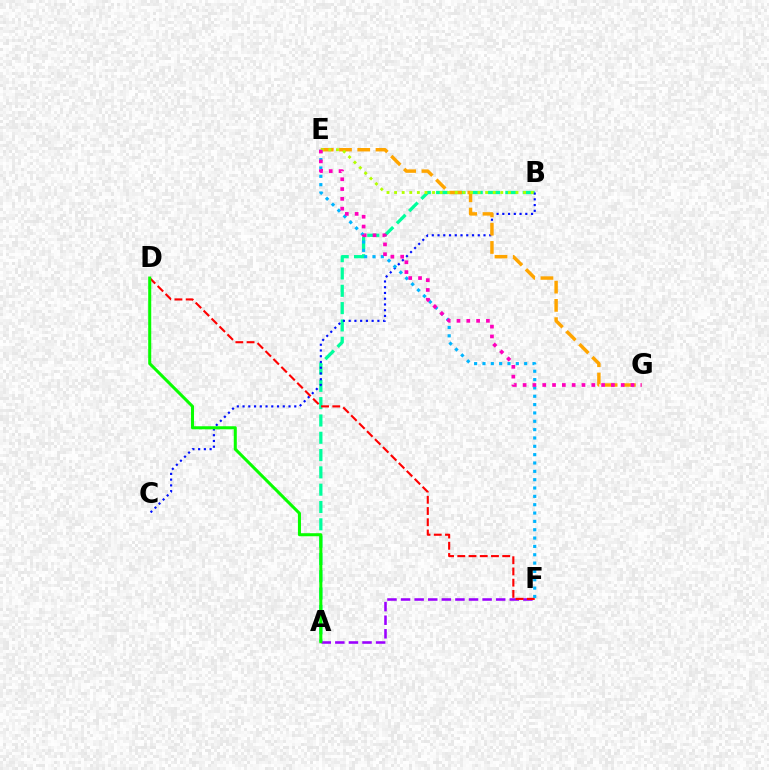{('A', 'B'): [{'color': '#00ff9d', 'line_style': 'dashed', 'thickness': 2.35}], ('B', 'C'): [{'color': '#0010ff', 'line_style': 'dotted', 'thickness': 1.56}], ('A', 'F'): [{'color': '#9b00ff', 'line_style': 'dashed', 'thickness': 1.85}], ('D', 'F'): [{'color': '#ff0000', 'line_style': 'dashed', 'thickness': 1.53}], ('E', 'F'): [{'color': '#00b5ff', 'line_style': 'dotted', 'thickness': 2.27}], ('A', 'D'): [{'color': '#08ff00', 'line_style': 'solid', 'thickness': 2.19}], ('E', 'G'): [{'color': '#ffa500', 'line_style': 'dashed', 'thickness': 2.48}, {'color': '#ff00bd', 'line_style': 'dotted', 'thickness': 2.67}], ('B', 'E'): [{'color': '#b3ff00', 'line_style': 'dotted', 'thickness': 2.06}]}